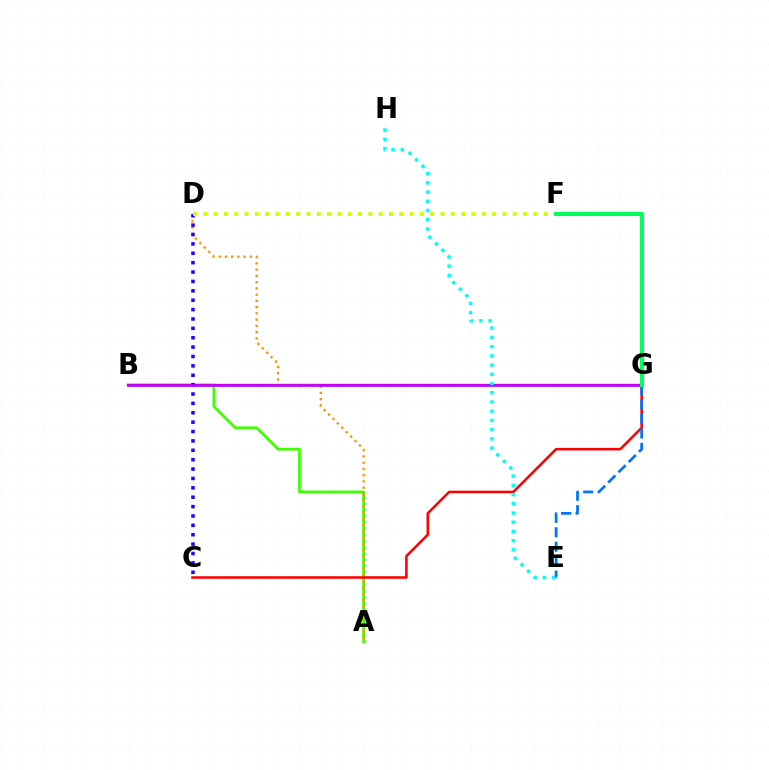{('A', 'B'): [{'color': '#3dff00', 'line_style': 'solid', 'thickness': 1.97}], ('B', 'G'): [{'color': '#ff00ac', 'line_style': 'solid', 'thickness': 1.7}, {'color': '#b900ff', 'line_style': 'solid', 'thickness': 1.86}], ('A', 'D'): [{'color': '#ff9400', 'line_style': 'dotted', 'thickness': 1.7}], ('C', 'D'): [{'color': '#2500ff', 'line_style': 'dotted', 'thickness': 2.55}], ('C', 'G'): [{'color': '#ff0000', 'line_style': 'solid', 'thickness': 1.84}], ('D', 'F'): [{'color': '#d1ff00', 'line_style': 'dotted', 'thickness': 2.8}], ('E', 'H'): [{'color': '#00fff6', 'line_style': 'dotted', 'thickness': 2.51}], ('E', 'G'): [{'color': '#0074ff', 'line_style': 'dashed', 'thickness': 1.97}], ('F', 'G'): [{'color': '#00ff5c', 'line_style': 'solid', 'thickness': 2.93}]}